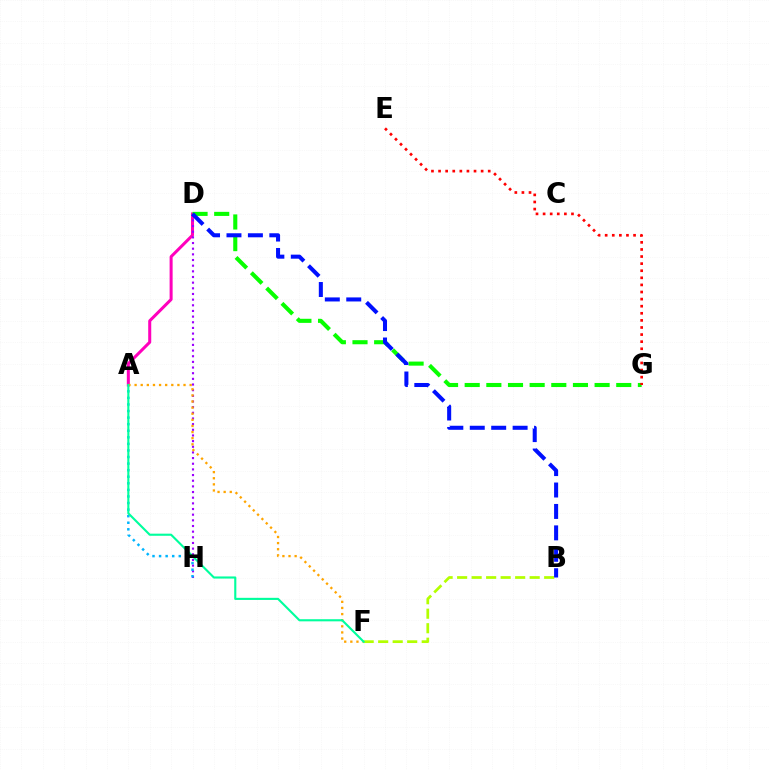{('A', 'D'): [{'color': '#ff00bd', 'line_style': 'solid', 'thickness': 2.18}], ('D', 'H'): [{'color': '#9b00ff', 'line_style': 'dotted', 'thickness': 1.54}], ('A', 'H'): [{'color': '#00b5ff', 'line_style': 'dotted', 'thickness': 1.79}], ('D', 'G'): [{'color': '#08ff00', 'line_style': 'dashed', 'thickness': 2.94}], ('B', 'F'): [{'color': '#b3ff00', 'line_style': 'dashed', 'thickness': 1.97}], ('A', 'F'): [{'color': '#ffa500', 'line_style': 'dotted', 'thickness': 1.66}, {'color': '#00ff9d', 'line_style': 'solid', 'thickness': 1.53}], ('B', 'D'): [{'color': '#0010ff', 'line_style': 'dashed', 'thickness': 2.91}], ('E', 'G'): [{'color': '#ff0000', 'line_style': 'dotted', 'thickness': 1.93}]}